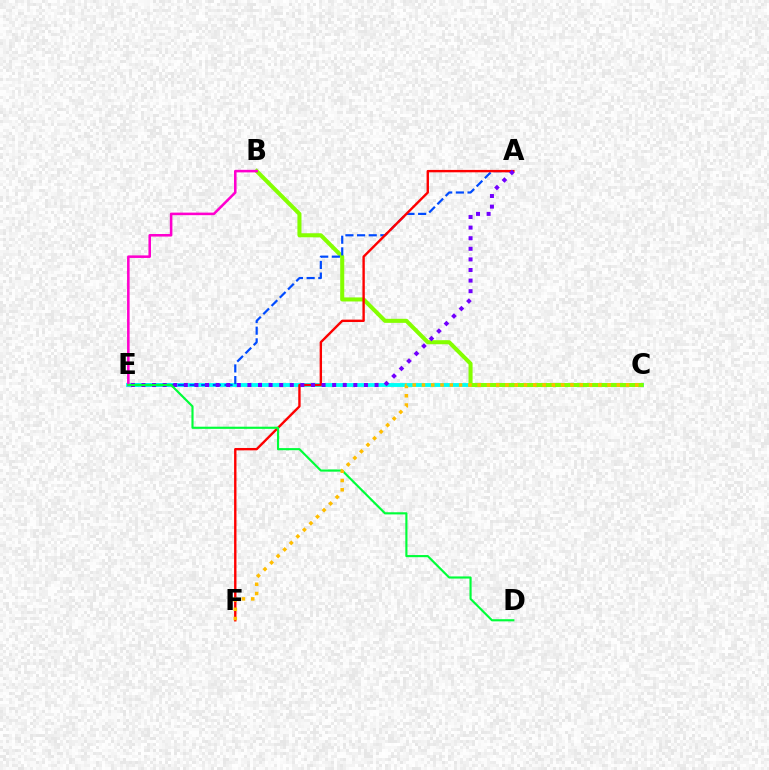{('C', 'E'): [{'color': '#00fff6', 'line_style': 'solid', 'thickness': 2.78}], ('B', 'C'): [{'color': '#84ff00', 'line_style': 'solid', 'thickness': 2.91}], ('A', 'E'): [{'color': '#004bff', 'line_style': 'dashed', 'thickness': 1.58}, {'color': '#7200ff', 'line_style': 'dotted', 'thickness': 2.88}], ('B', 'E'): [{'color': '#ff00cf', 'line_style': 'solid', 'thickness': 1.84}], ('A', 'F'): [{'color': '#ff0000', 'line_style': 'solid', 'thickness': 1.72}], ('D', 'E'): [{'color': '#00ff39', 'line_style': 'solid', 'thickness': 1.55}], ('C', 'F'): [{'color': '#ffbd00', 'line_style': 'dotted', 'thickness': 2.52}]}